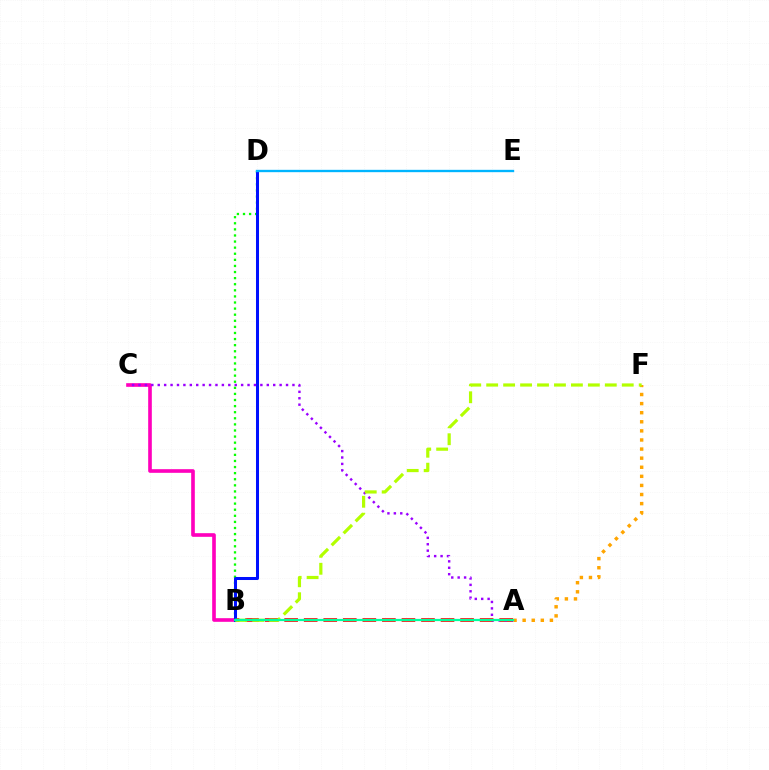{('A', 'F'): [{'color': '#ffa500', 'line_style': 'dotted', 'thickness': 2.47}], ('A', 'B'): [{'color': '#ff0000', 'line_style': 'dashed', 'thickness': 2.66}, {'color': '#00ff9d', 'line_style': 'solid', 'thickness': 1.62}], ('B', 'D'): [{'color': '#08ff00', 'line_style': 'dotted', 'thickness': 1.66}, {'color': '#0010ff', 'line_style': 'solid', 'thickness': 2.17}], ('B', 'C'): [{'color': '#ff00bd', 'line_style': 'solid', 'thickness': 2.62}], ('A', 'C'): [{'color': '#9b00ff', 'line_style': 'dotted', 'thickness': 1.74}], ('B', 'F'): [{'color': '#b3ff00', 'line_style': 'dashed', 'thickness': 2.3}], ('D', 'E'): [{'color': '#00b5ff', 'line_style': 'solid', 'thickness': 1.69}]}